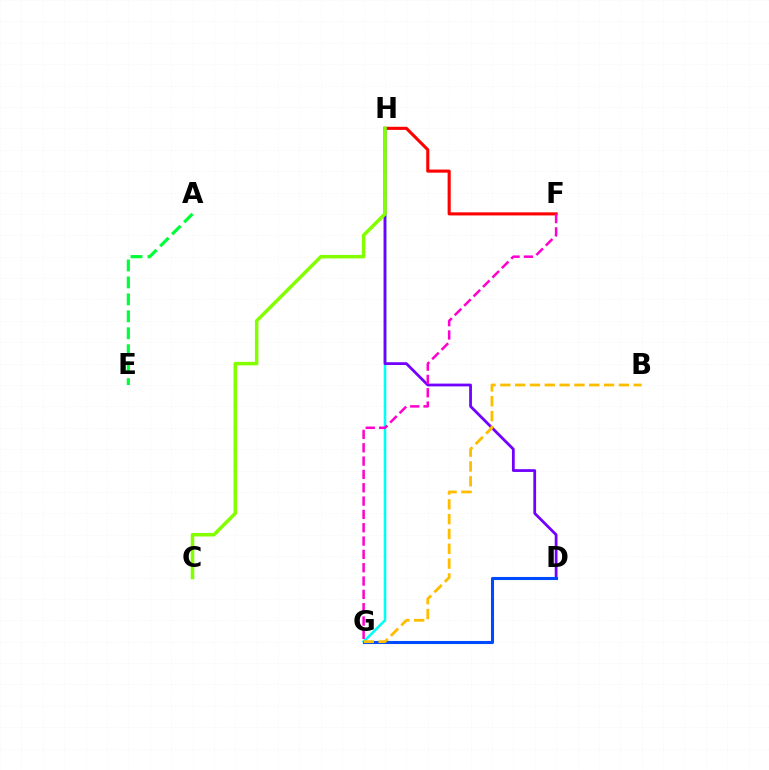{('F', 'H'): [{'color': '#ff0000', 'line_style': 'solid', 'thickness': 2.23}], ('G', 'H'): [{'color': '#00fff6', 'line_style': 'solid', 'thickness': 1.86}], ('D', 'H'): [{'color': '#7200ff', 'line_style': 'solid', 'thickness': 2.0}], ('C', 'H'): [{'color': '#84ff00', 'line_style': 'solid', 'thickness': 2.53}], ('A', 'E'): [{'color': '#00ff39', 'line_style': 'dashed', 'thickness': 2.3}], ('F', 'G'): [{'color': '#ff00cf', 'line_style': 'dashed', 'thickness': 1.81}], ('D', 'G'): [{'color': '#004bff', 'line_style': 'solid', 'thickness': 2.21}], ('B', 'G'): [{'color': '#ffbd00', 'line_style': 'dashed', 'thickness': 2.01}]}